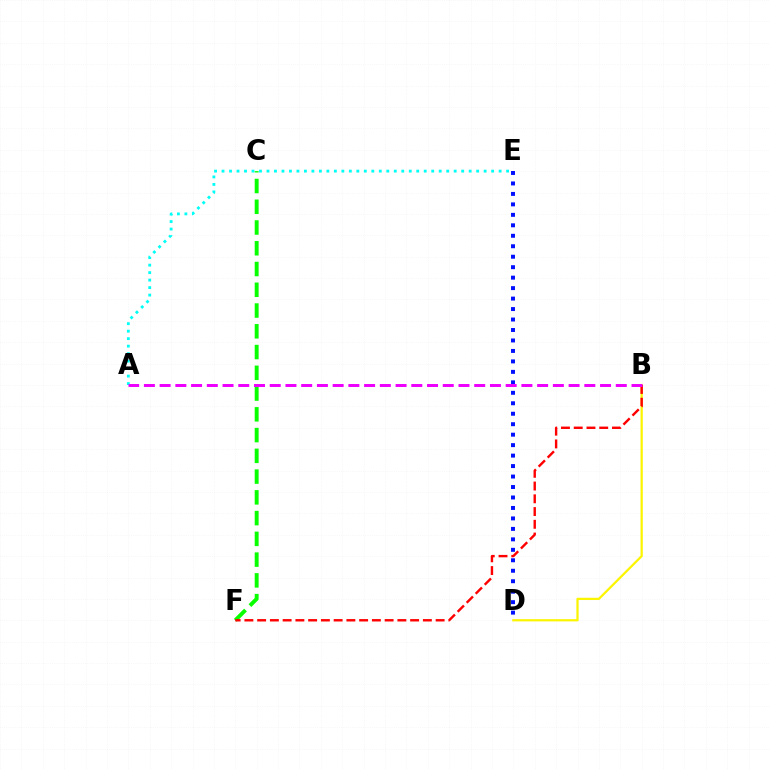{('A', 'E'): [{'color': '#00fff6', 'line_style': 'dotted', 'thickness': 2.03}], ('B', 'D'): [{'color': '#fcf500', 'line_style': 'solid', 'thickness': 1.61}], ('C', 'F'): [{'color': '#08ff00', 'line_style': 'dashed', 'thickness': 2.82}], ('D', 'E'): [{'color': '#0010ff', 'line_style': 'dotted', 'thickness': 2.84}], ('B', 'F'): [{'color': '#ff0000', 'line_style': 'dashed', 'thickness': 1.73}], ('A', 'B'): [{'color': '#ee00ff', 'line_style': 'dashed', 'thickness': 2.14}]}